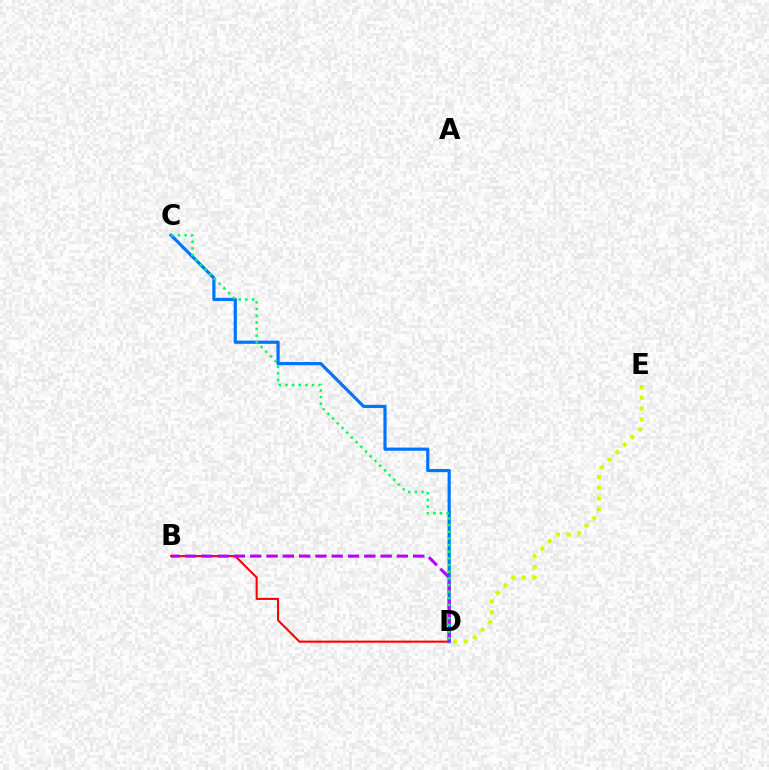{('D', 'E'): [{'color': '#d1ff00', 'line_style': 'dotted', 'thickness': 2.92}], ('B', 'D'): [{'color': '#ff0000', 'line_style': 'solid', 'thickness': 1.52}, {'color': '#b900ff', 'line_style': 'dashed', 'thickness': 2.21}], ('C', 'D'): [{'color': '#0074ff', 'line_style': 'solid', 'thickness': 2.29}, {'color': '#00ff5c', 'line_style': 'dotted', 'thickness': 1.81}]}